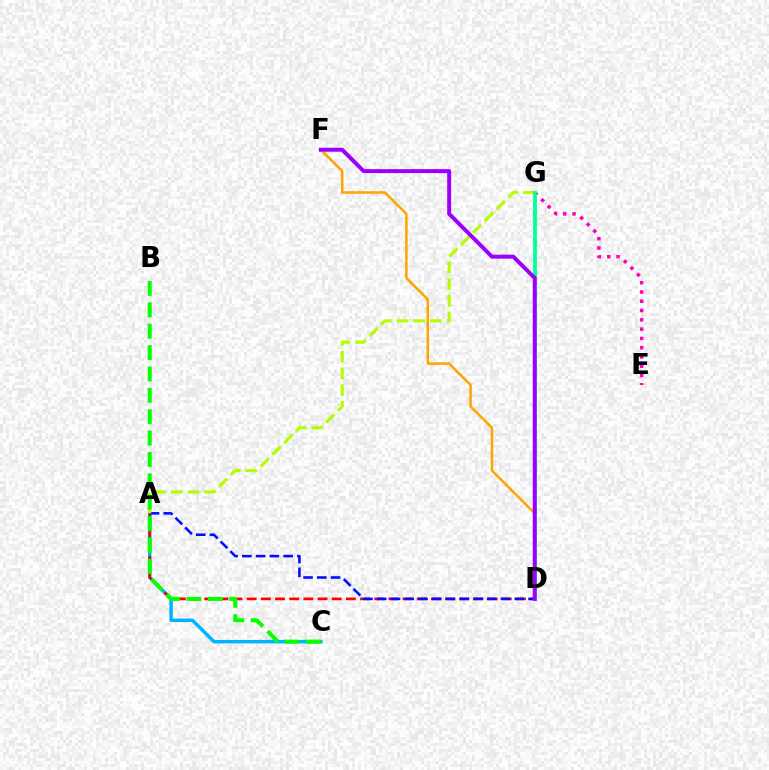{('A', 'C'): [{'color': '#00b5ff', 'line_style': 'solid', 'thickness': 2.5}], ('D', 'F'): [{'color': '#ffa500', 'line_style': 'solid', 'thickness': 1.83}, {'color': '#9b00ff', 'line_style': 'solid', 'thickness': 2.85}], ('A', 'D'): [{'color': '#ff0000', 'line_style': 'dashed', 'thickness': 1.92}, {'color': '#0010ff', 'line_style': 'dashed', 'thickness': 1.87}], ('A', 'G'): [{'color': '#b3ff00', 'line_style': 'dashed', 'thickness': 2.27}], ('E', 'G'): [{'color': '#ff00bd', 'line_style': 'dotted', 'thickness': 2.52}], ('B', 'C'): [{'color': '#08ff00', 'line_style': 'dashed', 'thickness': 2.91}], ('D', 'G'): [{'color': '#00ff9d', 'line_style': 'solid', 'thickness': 2.7}]}